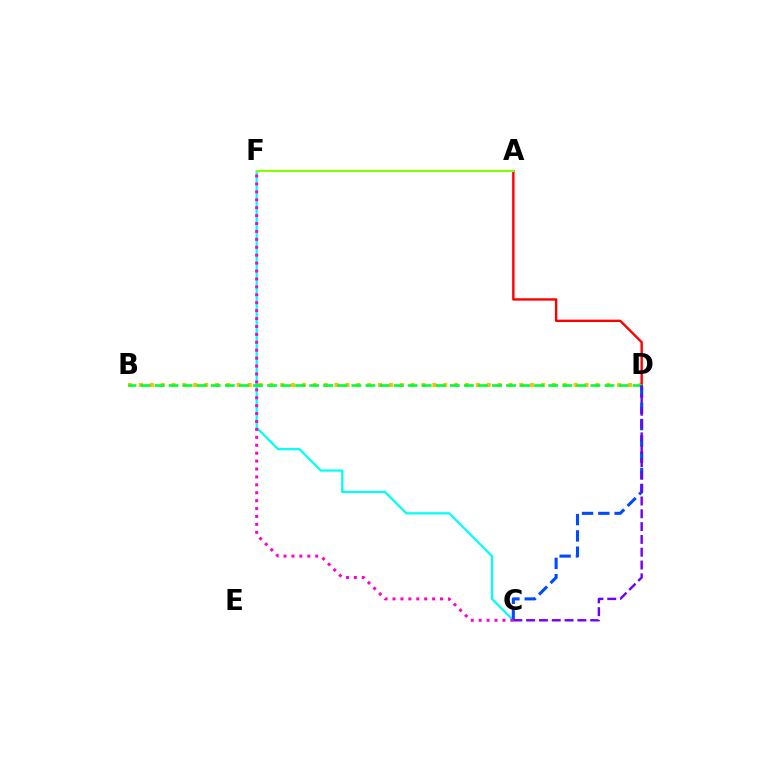{('C', 'F'): [{'color': '#00fff6', 'line_style': 'solid', 'thickness': 1.61}, {'color': '#ff00cf', 'line_style': 'dotted', 'thickness': 2.15}], ('B', 'D'): [{'color': '#ffbd00', 'line_style': 'dotted', 'thickness': 2.95}, {'color': '#00ff39', 'line_style': 'dashed', 'thickness': 1.91}], ('A', 'D'): [{'color': '#ff0000', 'line_style': 'solid', 'thickness': 1.73}], ('C', 'D'): [{'color': '#004bff', 'line_style': 'dashed', 'thickness': 2.21}, {'color': '#7200ff', 'line_style': 'dashed', 'thickness': 1.74}], ('A', 'F'): [{'color': '#84ff00', 'line_style': 'solid', 'thickness': 1.53}]}